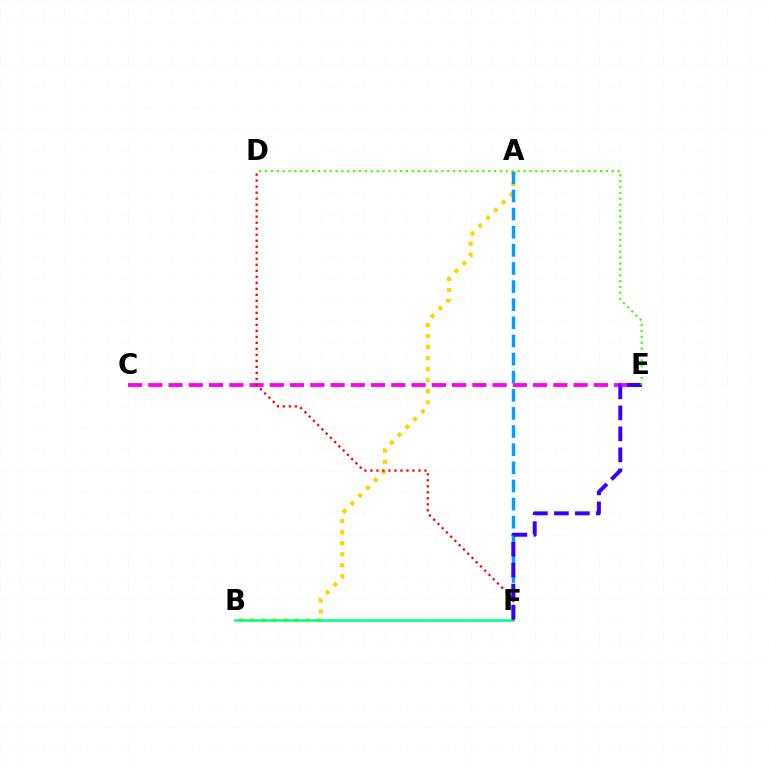{('C', 'E'): [{'color': '#ff00ed', 'line_style': 'dashed', 'thickness': 2.75}], ('A', 'B'): [{'color': '#ffd500', 'line_style': 'dotted', 'thickness': 2.99}], ('B', 'F'): [{'color': '#00ff86', 'line_style': 'solid', 'thickness': 1.86}], ('A', 'F'): [{'color': '#009eff', 'line_style': 'dashed', 'thickness': 2.46}], ('D', 'F'): [{'color': '#ff0000', 'line_style': 'dotted', 'thickness': 1.63}], ('E', 'F'): [{'color': '#3700ff', 'line_style': 'dashed', 'thickness': 2.85}], ('D', 'E'): [{'color': '#4fff00', 'line_style': 'dotted', 'thickness': 1.6}]}